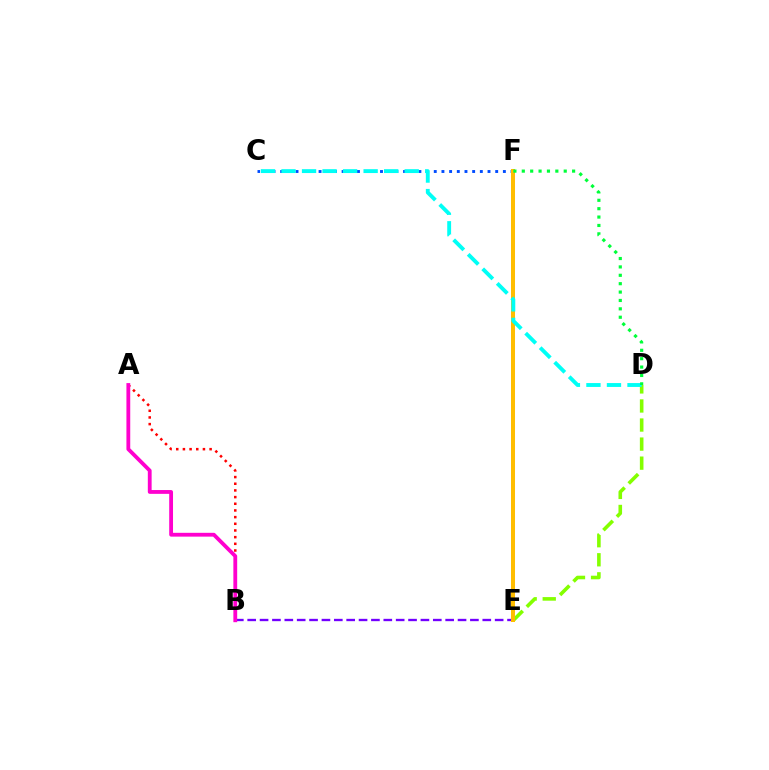{('C', 'F'): [{'color': '#004bff', 'line_style': 'dotted', 'thickness': 2.09}], ('D', 'E'): [{'color': '#84ff00', 'line_style': 'dashed', 'thickness': 2.59}], ('B', 'E'): [{'color': '#7200ff', 'line_style': 'dashed', 'thickness': 1.68}], ('A', 'B'): [{'color': '#ff0000', 'line_style': 'dotted', 'thickness': 1.81}, {'color': '#ff00cf', 'line_style': 'solid', 'thickness': 2.74}], ('E', 'F'): [{'color': '#ffbd00', 'line_style': 'solid', 'thickness': 2.9}], ('C', 'D'): [{'color': '#00fff6', 'line_style': 'dashed', 'thickness': 2.79}], ('D', 'F'): [{'color': '#00ff39', 'line_style': 'dotted', 'thickness': 2.28}]}